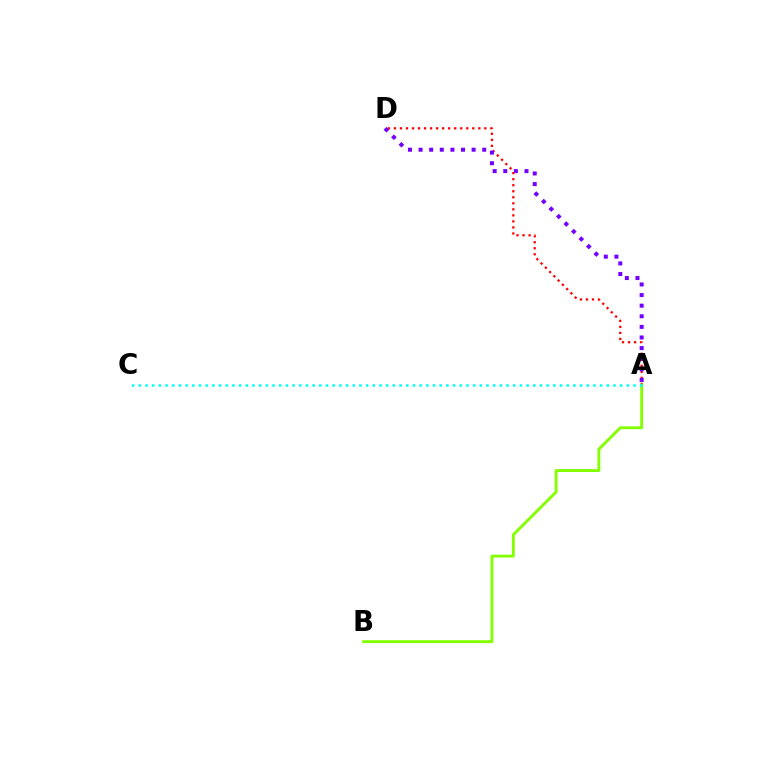{('A', 'D'): [{'color': '#ff0000', 'line_style': 'dotted', 'thickness': 1.64}, {'color': '#7200ff', 'line_style': 'dotted', 'thickness': 2.88}], ('A', 'B'): [{'color': '#84ff00', 'line_style': 'solid', 'thickness': 2.07}], ('A', 'C'): [{'color': '#00fff6', 'line_style': 'dotted', 'thickness': 1.82}]}